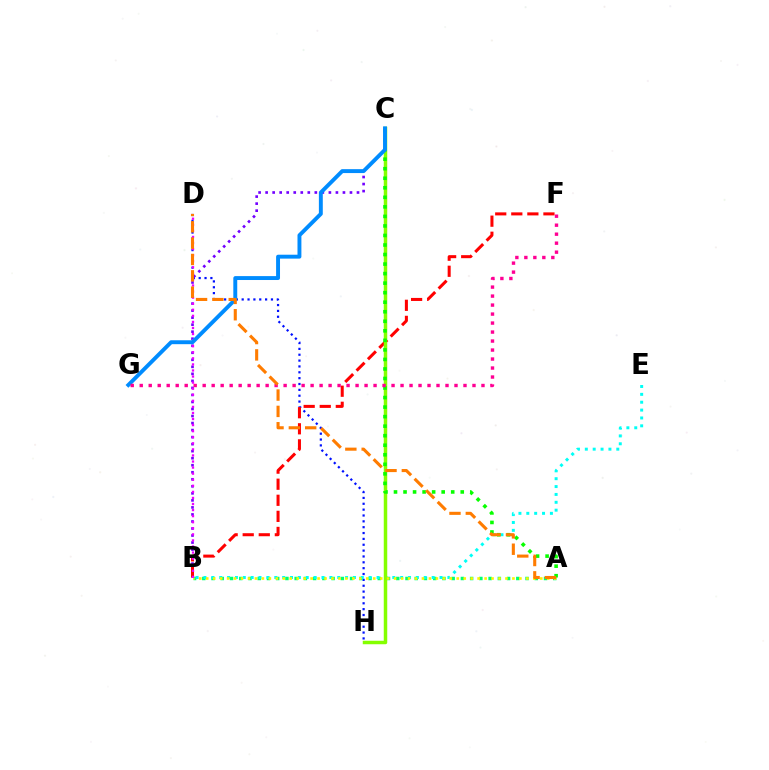{('D', 'H'): [{'color': '#0010ff', 'line_style': 'dotted', 'thickness': 1.59}], ('B', 'C'): [{'color': '#7200ff', 'line_style': 'dotted', 'thickness': 1.91}], ('A', 'B'): [{'color': '#00ff74', 'line_style': 'dotted', 'thickness': 2.51}, {'color': '#fcf500', 'line_style': 'dotted', 'thickness': 1.89}], ('B', 'E'): [{'color': '#00fff6', 'line_style': 'dotted', 'thickness': 2.14}], ('B', 'F'): [{'color': '#ff0000', 'line_style': 'dashed', 'thickness': 2.18}], ('C', 'H'): [{'color': '#84ff00', 'line_style': 'solid', 'thickness': 2.51}], ('A', 'C'): [{'color': '#08ff00', 'line_style': 'dotted', 'thickness': 2.59}], ('B', 'D'): [{'color': '#ee00ff', 'line_style': 'dotted', 'thickness': 1.65}], ('C', 'G'): [{'color': '#008cff', 'line_style': 'solid', 'thickness': 2.82}], ('F', 'G'): [{'color': '#ff0094', 'line_style': 'dotted', 'thickness': 2.44}], ('A', 'D'): [{'color': '#ff7c00', 'line_style': 'dashed', 'thickness': 2.22}]}